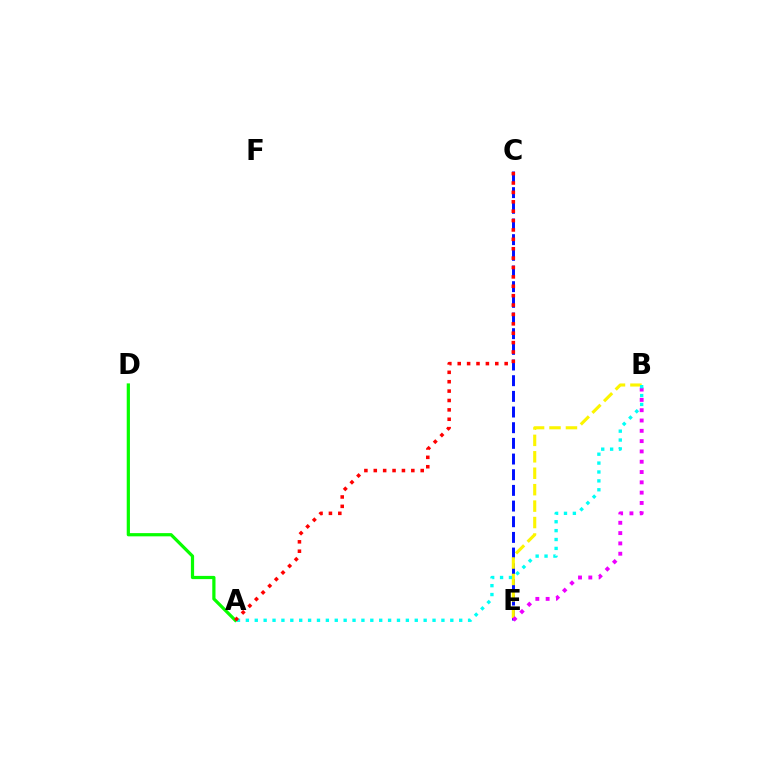{('C', 'E'): [{'color': '#0010ff', 'line_style': 'dashed', 'thickness': 2.13}], ('B', 'E'): [{'color': '#fcf500', 'line_style': 'dashed', 'thickness': 2.23}, {'color': '#ee00ff', 'line_style': 'dotted', 'thickness': 2.8}], ('A', 'B'): [{'color': '#00fff6', 'line_style': 'dotted', 'thickness': 2.42}], ('A', 'D'): [{'color': '#08ff00', 'line_style': 'solid', 'thickness': 2.32}], ('A', 'C'): [{'color': '#ff0000', 'line_style': 'dotted', 'thickness': 2.55}]}